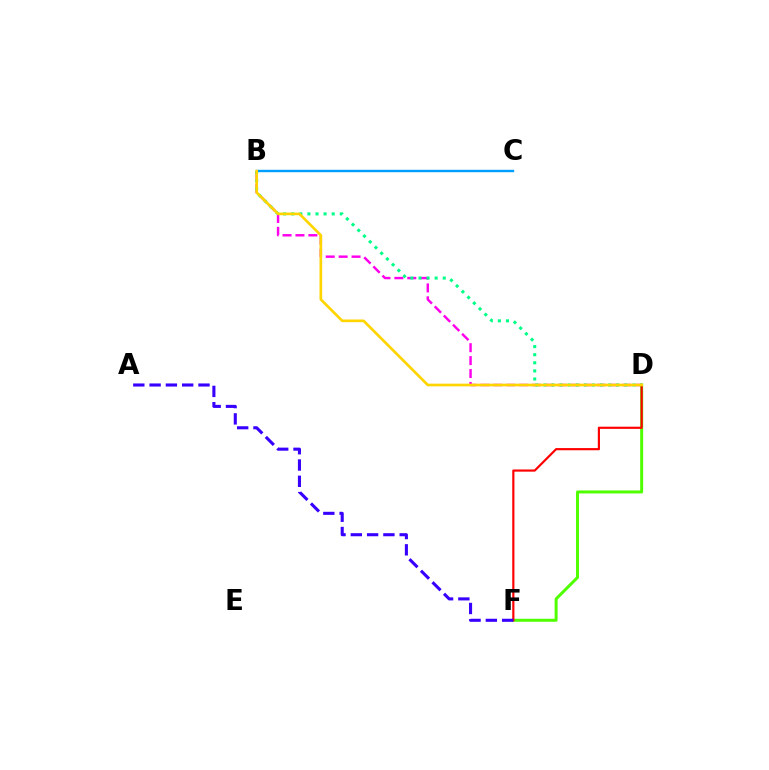{('B', 'D'): [{'color': '#ff00ed', 'line_style': 'dashed', 'thickness': 1.75}, {'color': '#00ff86', 'line_style': 'dotted', 'thickness': 2.2}, {'color': '#ffd500', 'line_style': 'solid', 'thickness': 1.92}], ('D', 'F'): [{'color': '#4fff00', 'line_style': 'solid', 'thickness': 2.14}, {'color': '#ff0000', 'line_style': 'solid', 'thickness': 1.57}], ('B', 'C'): [{'color': '#009eff', 'line_style': 'solid', 'thickness': 1.73}], ('A', 'F'): [{'color': '#3700ff', 'line_style': 'dashed', 'thickness': 2.21}]}